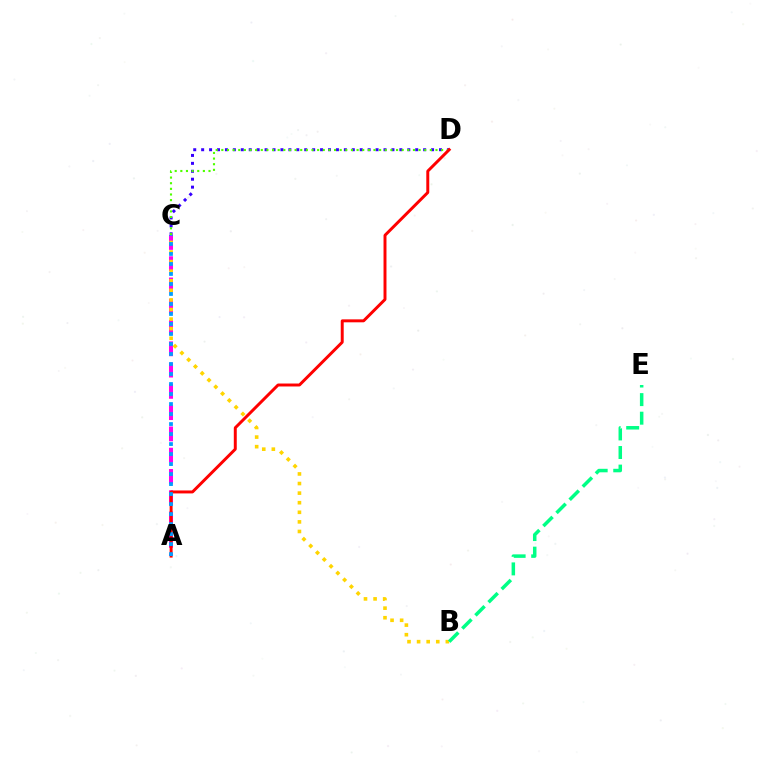{('C', 'D'): [{'color': '#3700ff', 'line_style': 'dotted', 'thickness': 2.15}, {'color': '#4fff00', 'line_style': 'dotted', 'thickness': 1.53}], ('A', 'C'): [{'color': '#ff00ed', 'line_style': 'dashed', 'thickness': 2.89}, {'color': '#009eff', 'line_style': 'dotted', 'thickness': 2.72}], ('B', 'C'): [{'color': '#ffd500', 'line_style': 'dotted', 'thickness': 2.61}], ('A', 'D'): [{'color': '#ff0000', 'line_style': 'solid', 'thickness': 2.13}], ('B', 'E'): [{'color': '#00ff86', 'line_style': 'dashed', 'thickness': 2.52}]}